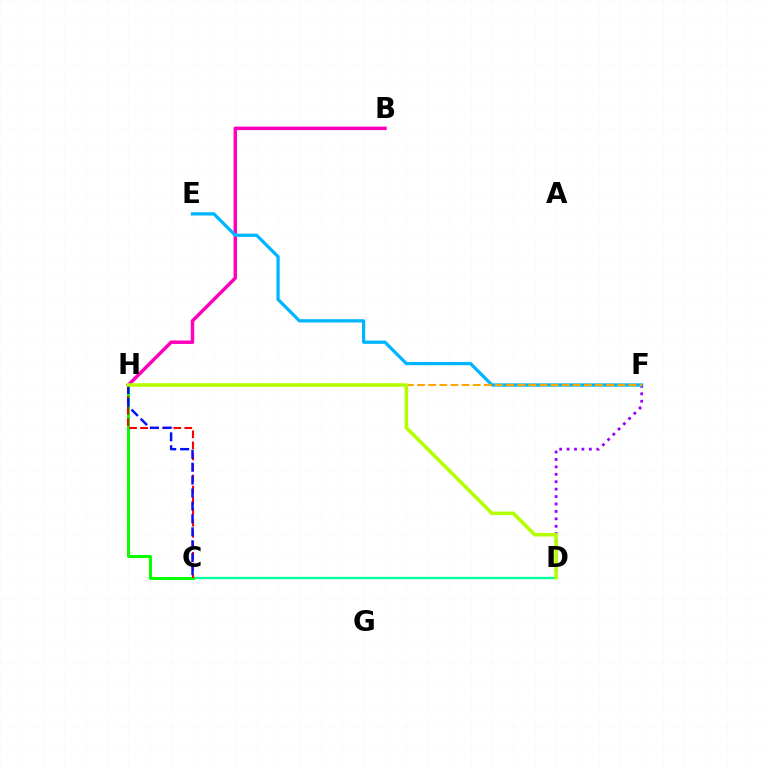{('B', 'H'): [{'color': '#ff00bd', 'line_style': 'solid', 'thickness': 2.5}], ('D', 'F'): [{'color': '#9b00ff', 'line_style': 'dotted', 'thickness': 2.02}], ('C', 'D'): [{'color': '#00ff9d', 'line_style': 'solid', 'thickness': 1.66}], ('E', 'F'): [{'color': '#00b5ff', 'line_style': 'solid', 'thickness': 2.35}], ('C', 'H'): [{'color': '#08ff00', 'line_style': 'solid', 'thickness': 2.16}, {'color': '#ff0000', 'line_style': 'dashed', 'thickness': 1.5}, {'color': '#0010ff', 'line_style': 'dashed', 'thickness': 1.76}], ('F', 'H'): [{'color': '#ffa500', 'line_style': 'dashed', 'thickness': 1.51}], ('D', 'H'): [{'color': '#b3ff00', 'line_style': 'solid', 'thickness': 2.56}]}